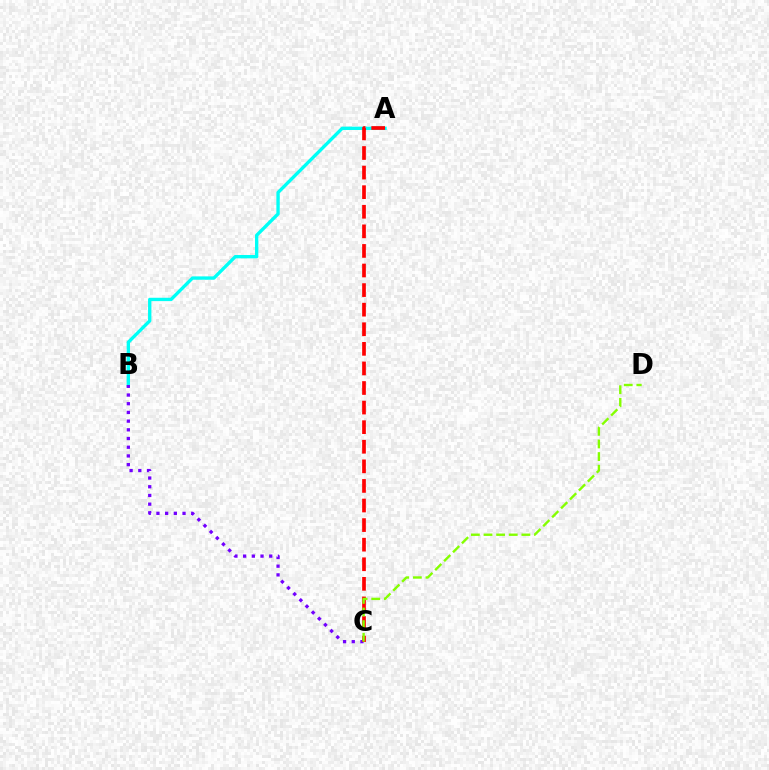{('A', 'B'): [{'color': '#00fff6', 'line_style': 'solid', 'thickness': 2.41}], ('B', 'C'): [{'color': '#7200ff', 'line_style': 'dotted', 'thickness': 2.36}], ('A', 'C'): [{'color': '#ff0000', 'line_style': 'dashed', 'thickness': 2.66}], ('C', 'D'): [{'color': '#84ff00', 'line_style': 'dashed', 'thickness': 1.71}]}